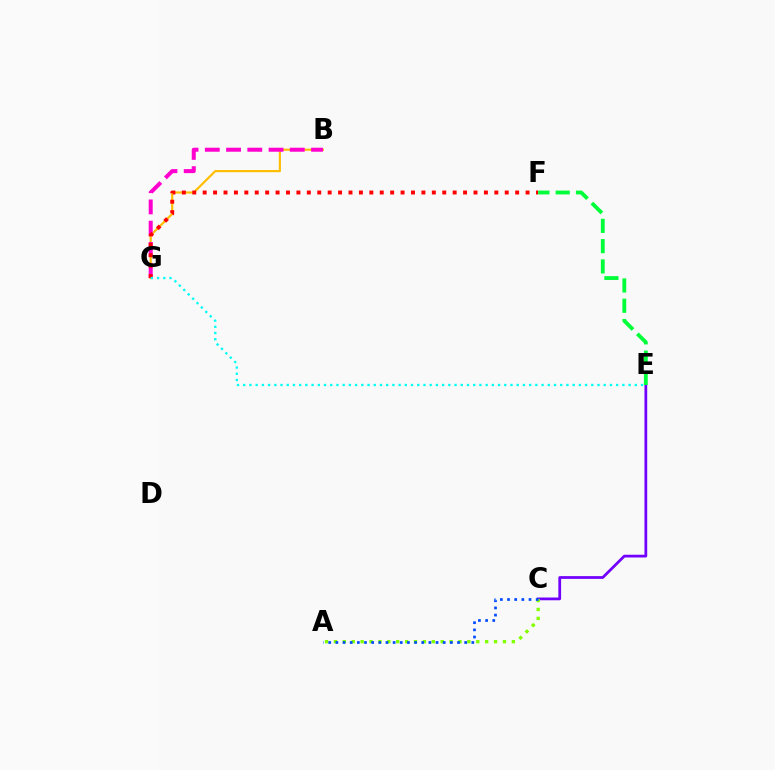{('B', 'G'): [{'color': '#ffbd00', 'line_style': 'solid', 'thickness': 1.55}, {'color': '#ff00cf', 'line_style': 'dashed', 'thickness': 2.89}], ('C', 'E'): [{'color': '#7200ff', 'line_style': 'solid', 'thickness': 1.98}], ('F', 'G'): [{'color': '#ff0000', 'line_style': 'dotted', 'thickness': 2.83}], ('E', 'F'): [{'color': '#00ff39', 'line_style': 'dashed', 'thickness': 2.76}], ('E', 'G'): [{'color': '#00fff6', 'line_style': 'dotted', 'thickness': 1.69}], ('A', 'C'): [{'color': '#84ff00', 'line_style': 'dotted', 'thickness': 2.42}, {'color': '#004bff', 'line_style': 'dotted', 'thickness': 1.94}]}